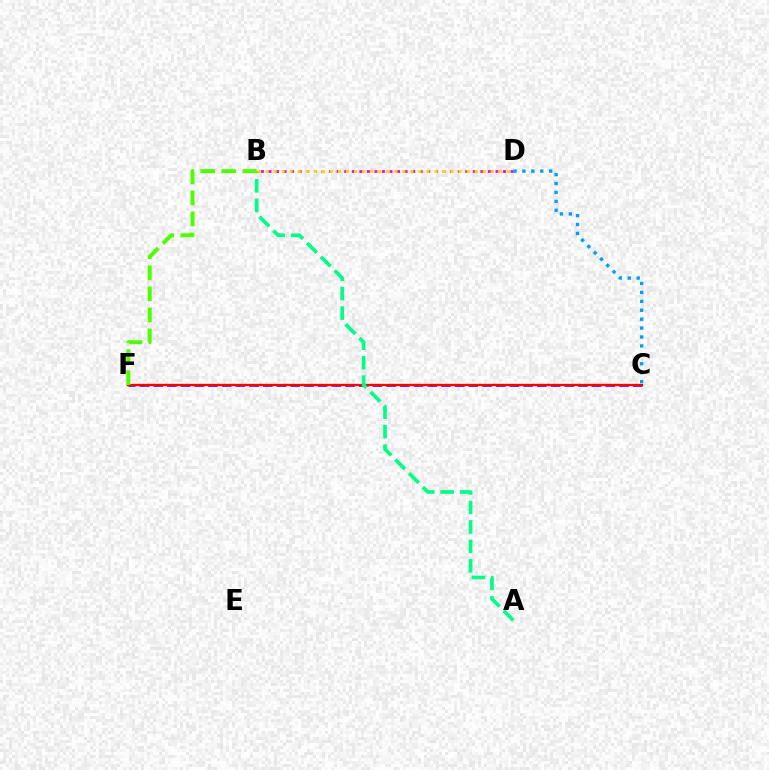{('C', 'F'): [{'color': '#3700ff', 'line_style': 'dashed', 'thickness': 1.86}, {'color': '#ff0000', 'line_style': 'solid', 'thickness': 1.67}], ('B', 'D'): [{'color': '#ff00ed', 'line_style': 'dotted', 'thickness': 2.06}, {'color': '#ffd500', 'line_style': 'dotted', 'thickness': 2.19}], ('A', 'B'): [{'color': '#00ff86', 'line_style': 'dashed', 'thickness': 2.64}], ('B', 'F'): [{'color': '#4fff00', 'line_style': 'dashed', 'thickness': 2.86}], ('C', 'D'): [{'color': '#009eff', 'line_style': 'dotted', 'thickness': 2.42}]}